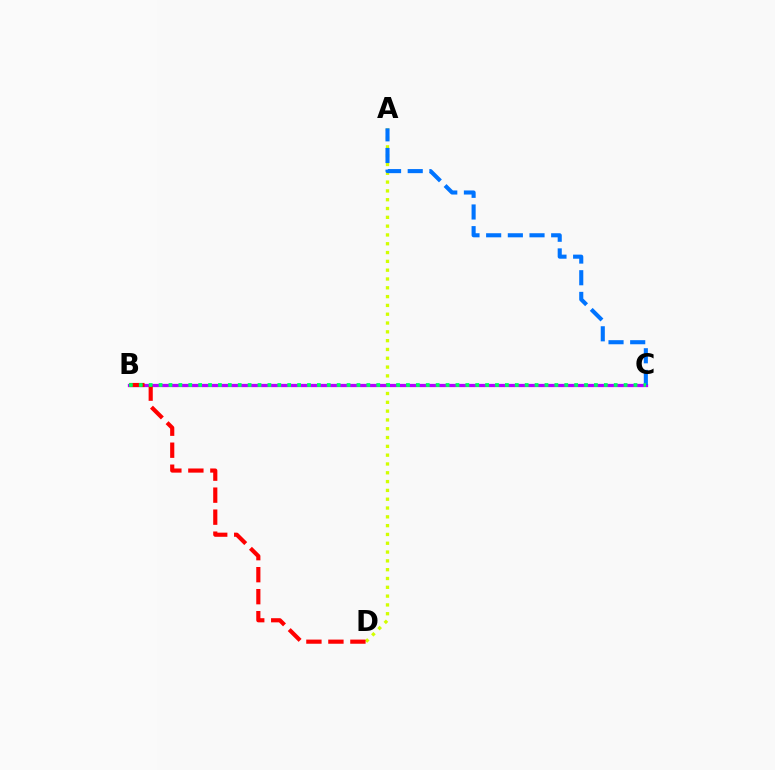{('A', 'D'): [{'color': '#d1ff00', 'line_style': 'dotted', 'thickness': 2.39}], ('B', 'C'): [{'color': '#b900ff', 'line_style': 'solid', 'thickness': 2.34}, {'color': '#00ff5c', 'line_style': 'dotted', 'thickness': 2.69}], ('B', 'D'): [{'color': '#ff0000', 'line_style': 'dashed', 'thickness': 2.99}], ('A', 'C'): [{'color': '#0074ff', 'line_style': 'dashed', 'thickness': 2.94}]}